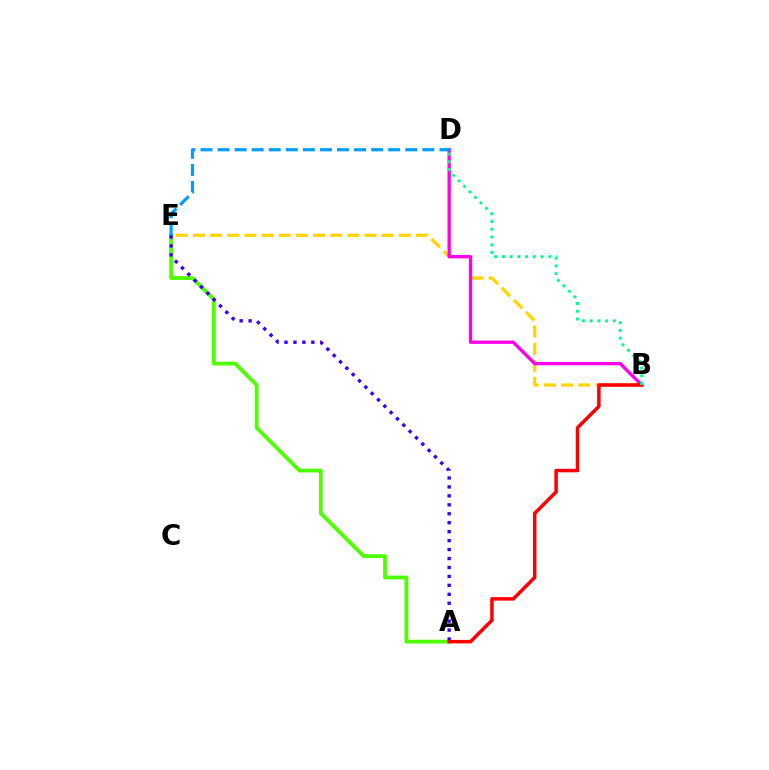{('B', 'E'): [{'color': '#ffd500', 'line_style': 'dashed', 'thickness': 2.33}], ('A', 'E'): [{'color': '#4fff00', 'line_style': 'solid', 'thickness': 2.75}, {'color': '#3700ff', 'line_style': 'dotted', 'thickness': 2.43}], ('B', 'D'): [{'color': '#ff00ed', 'line_style': 'solid', 'thickness': 2.39}, {'color': '#00ff86', 'line_style': 'dotted', 'thickness': 2.1}], ('D', 'E'): [{'color': '#009eff', 'line_style': 'dashed', 'thickness': 2.32}], ('A', 'B'): [{'color': '#ff0000', 'line_style': 'solid', 'thickness': 2.51}]}